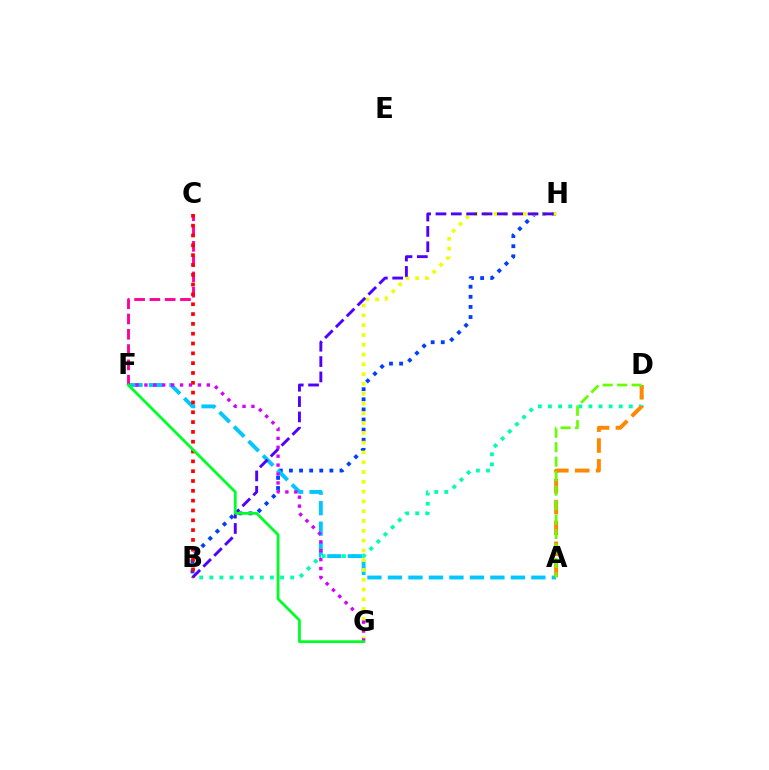{('B', 'D'): [{'color': '#00ffaf', 'line_style': 'dotted', 'thickness': 2.75}], ('B', 'H'): [{'color': '#003fff', 'line_style': 'dotted', 'thickness': 2.75}, {'color': '#4f00ff', 'line_style': 'dashed', 'thickness': 2.08}], ('A', 'F'): [{'color': '#00c7ff', 'line_style': 'dashed', 'thickness': 2.78}], ('A', 'D'): [{'color': '#ff8800', 'line_style': 'dashed', 'thickness': 2.83}, {'color': '#66ff00', 'line_style': 'dashed', 'thickness': 1.97}], ('G', 'H'): [{'color': '#eeff00', 'line_style': 'dotted', 'thickness': 2.66}], ('C', 'F'): [{'color': '#ff00a0', 'line_style': 'dashed', 'thickness': 2.08}], ('F', 'G'): [{'color': '#d600ff', 'line_style': 'dotted', 'thickness': 2.42}, {'color': '#00ff27', 'line_style': 'solid', 'thickness': 2.01}], ('B', 'C'): [{'color': '#ff0000', 'line_style': 'dotted', 'thickness': 2.67}]}